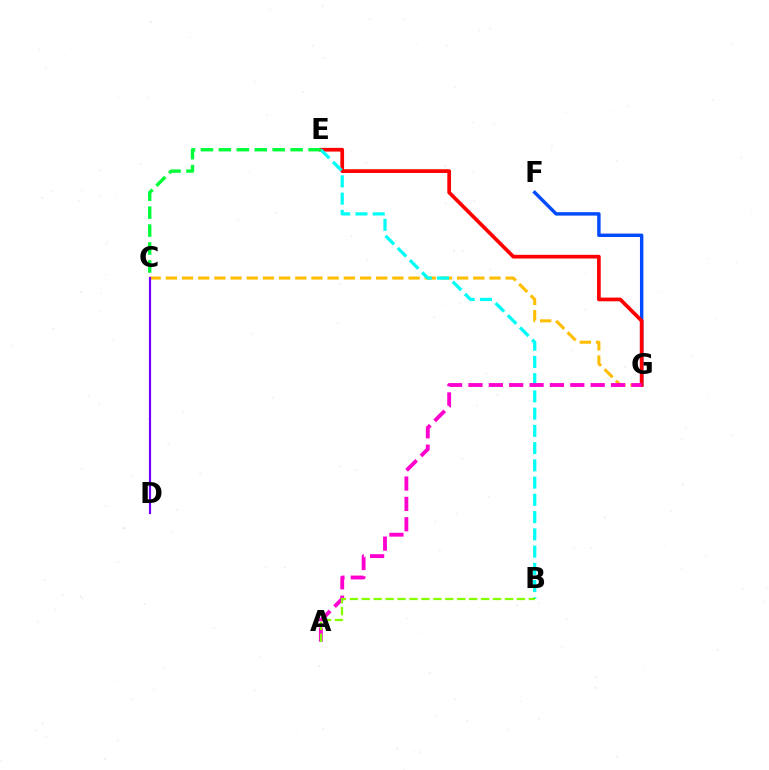{('C', 'G'): [{'color': '#ffbd00', 'line_style': 'dashed', 'thickness': 2.2}], ('C', 'D'): [{'color': '#7200ff', 'line_style': 'solid', 'thickness': 1.57}], ('F', 'G'): [{'color': '#004bff', 'line_style': 'solid', 'thickness': 2.46}], ('E', 'G'): [{'color': '#ff0000', 'line_style': 'solid', 'thickness': 2.67}], ('B', 'E'): [{'color': '#00fff6', 'line_style': 'dashed', 'thickness': 2.34}], ('A', 'G'): [{'color': '#ff00cf', 'line_style': 'dashed', 'thickness': 2.77}], ('A', 'B'): [{'color': '#84ff00', 'line_style': 'dashed', 'thickness': 1.62}], ('C', 'E'): [{'color': '#00ff39', 'line_style': 'dashed', 'thickness': 2.44}]}